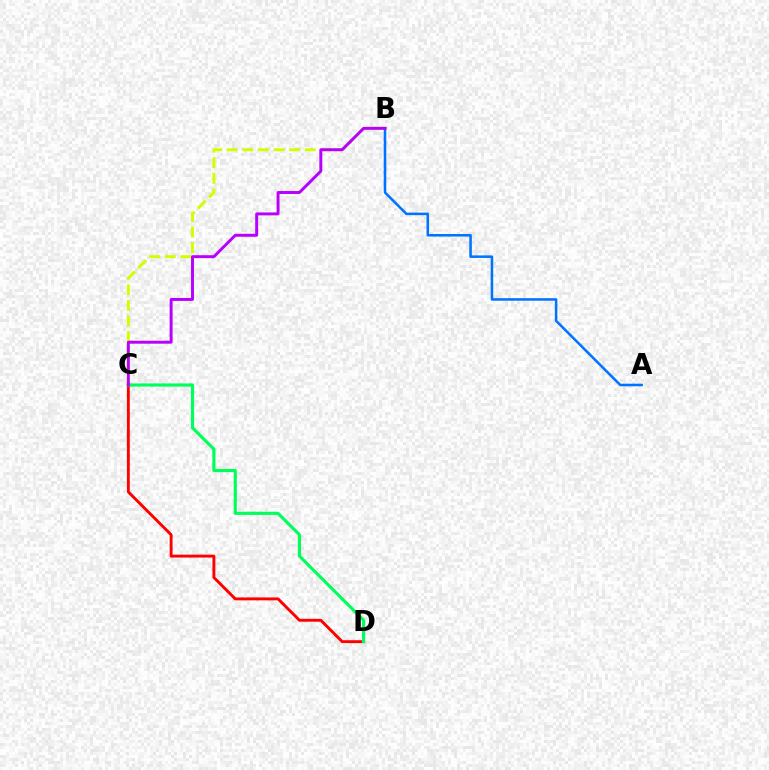{('B', 'C'): [{'color': '#d1ff00', 'line_style': 'dashed', 'thickness': 2.12}, {'color': '#b900ff', 'line_style': 'solid', 'thickness': 2.12}], ('C', 'D'): [{'color': '#ff0000', 'line_style': 'solid', 'thickness': 2.08}, {'color': '#00ff5c', 'line_style': 'solid', 'thickness': 2.27}], ('A', 'B'): [{'color': '#0074ff', 'line_style': 'solid', 'thickness': 1.83}]}